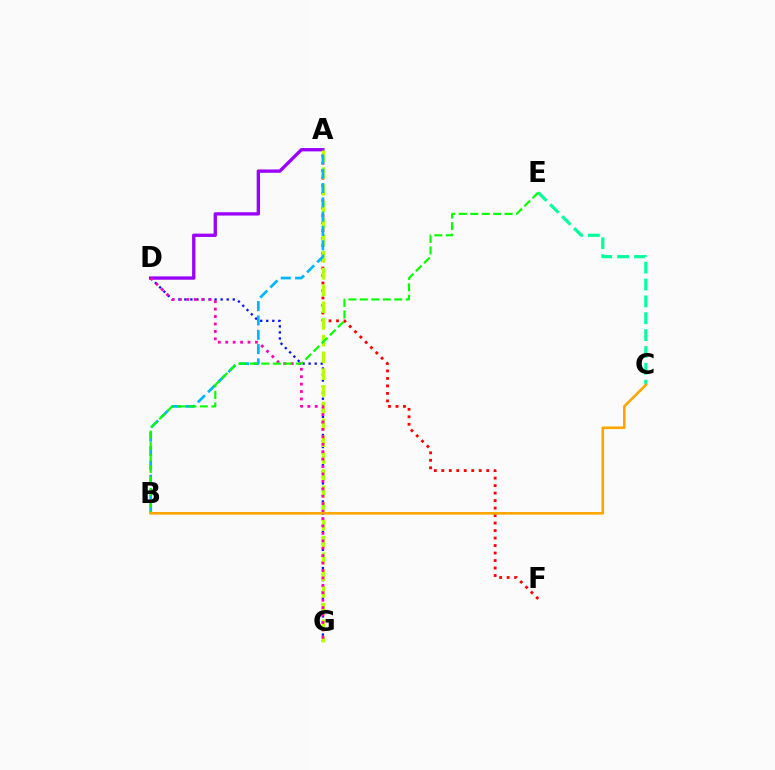{('C', 'E'): [{'color': '#00ff9d', 'line_style': 'dashed', 'thickness': 2.29}], ('A', 'D'): [{'color': '#9b00ff', 'line_style': 'solid', 'thickness': 2.4}], ('A', 'F'): [{'color': '#ff0000', 'line_style': 'dotted', 'thickness': 2.04}], ('D', 'G'): [{'color': '#0010ff', 'line_style': 'dotted', 'thickness': 1.64}, {'color': '#ff00bd', 'line_style': 'dotted', 'thickness': 2.02}], ('A', 'G'): [{'color': '#b3ff00', 'line_style': 'dashed', 'thickness': 2.28}], ('A', 'B'): [{'color': '#00b5ff', 'line_style': 'dashed', 'thickness': 1.95}], ('B', 'E'): [{'color': '#08ff00', 'line_style': 'dashed', 'thickness': 1.56}], ('B', 'C'): [{'color': '#ffa500', 'line_style': 'solid', 'thickness': 1.87}]}